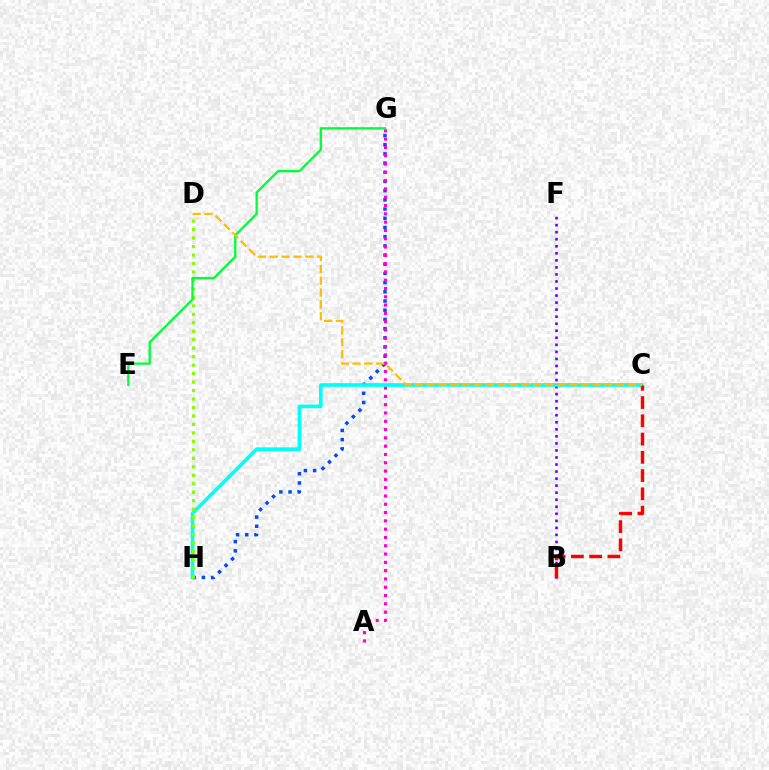{('G', 'H'): [{'color': '#004bff', 'line_style': 'dotted', 'thickness': 2.5}], ('B', 'F'): [{'color': '#7200ff', 'line_style': 'dotted', 'thickness': 1.91}], ('A', 'G'): [{'color': '#ff00cf', 'line_style': 'dotted', 'thickness': 2.25}], ('C', 'H'): [{'color': '#00fff6', 'line_style': 'solid', 'thickness': 2.63}], ('D', 'H'): [{'color': '#84ff00', 'line_style': 'dotted', 'thickness': 2.3}], ('B', 'C'): [{'color': '#ff0000', 'line_style': 'dashed', 'thickness': 2.48}], ('E', 'G'): [{'color': '#00ff39', 'line_style': 'solid', 'thickness': 1.66}], ('C', 'D'): [{'color': '#ffbd00', 'line_style': 'dashed', 'thickness': 1.61}]}